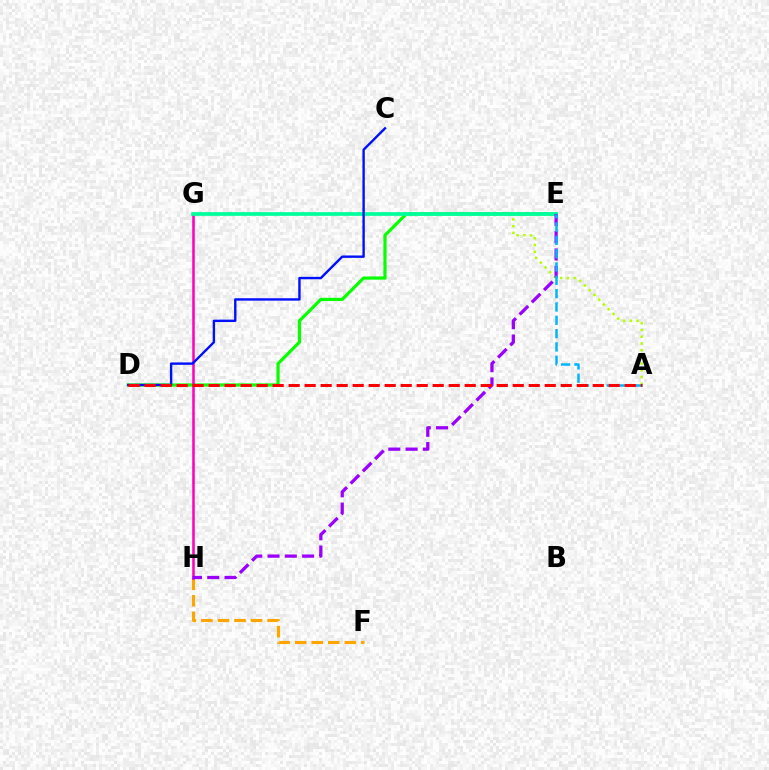{('F', 'H'): [{'color': '#ffa500', 'line_style': 'dashed', 'thickness': 2.25}], ('D', 'E'): [{'color': '#08ff00', 'line_style': 'solid', 'thickness': 2.31}], ('G', 'H'): [{'color': '#ff00bd', 'line_style': 'solid', 'thickness': 1.81}], ('A', 'G'): [{'color': '#b3ff00', 'line_style': 'dotted', 'thickness': 1.82}], ('E', 'G'): [{'color': '#00ff9d', 'line_style': 'solid', 'thickness': 2.67}], ('E', 'H'): [{'color': '#9b00ff', 'line_style': 'dashed', 'thickness': 2.35}], ('A', 'E'): [{'color': '#00b5ff', 'line_style': 'dashed', 'thickness': 1.81}], ('C', 'D'): [{'color': '#0010ff', 'line_style': 'solid', 'thickness': 1.72}], ('A', 'D'): [{'color': '#ff0000', 'line_style': 'dashed', 'thickness': 2.17}]}